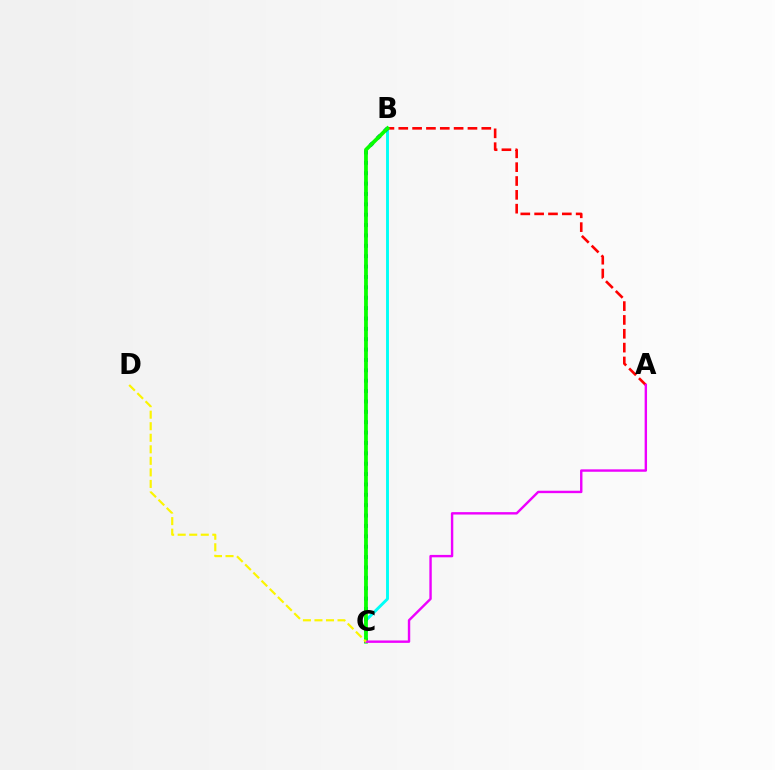{('B', 'C'): [{'color': '#00fff6', 'line_style': 'solid', 'thickness': 2.1}, {'color': '#0010ff', 'line_style': 'dotted', 'thickness': 2.82}, {'color': '#08ff00', 'line_style': 'solid', 'thickness': 2.72}], ('A', 'B'): [{'color': '#ff0000', 'line_style': 'dashed', 'thickness': 1.88}], ('A', 'C'): [{'color': '#ee00ff', 'line_style': 'solid', 'thickness': 1.73}], ('C', 'D'): [{'color': '#fcf500', 'line_style': 'dashed', 'thickness': 1.57}]}